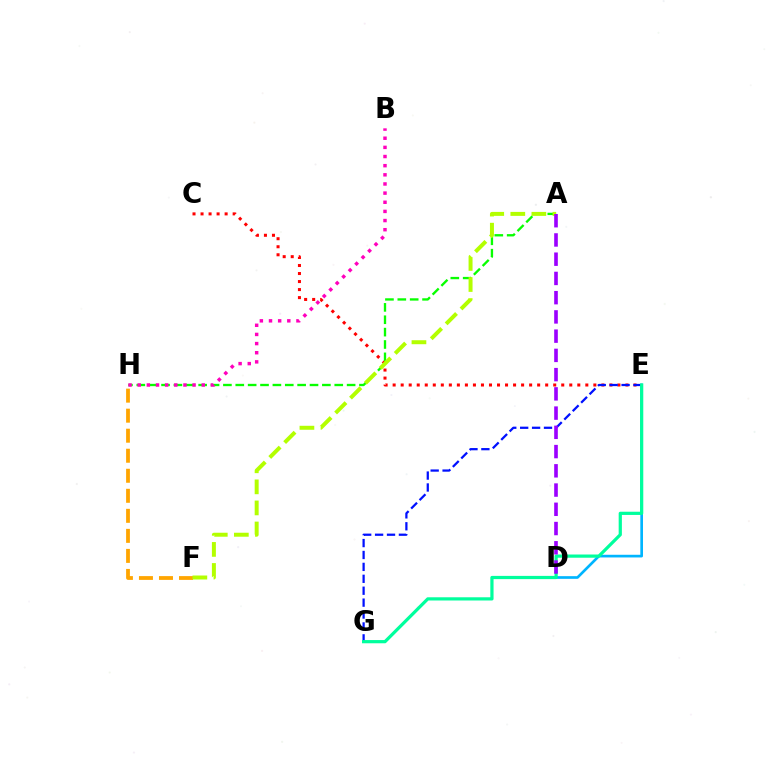{('C', 'E'): [{'color': '#ff0000', 'line_style': 'dotted', 'thickness': 2.18}], ('F', 'H'): [{'color': '#ffa500', 'line_style': 'dashed', 'thickness': 2.72}], ('A', 'H'): [{'color': '#08ff00', 'line_style': 'dashed', 'thickness': 1.68}], ('D', 'E'): [{'color': '#00b5ff', 'line_style': 'solid', 'thickness': 1.93}], ('B', 'H'): [{'color': '#ff00bd', 'line_style': 'dotted', 'thickness': 2.49}], ('E', 'G'): [{'color': '#0010ff', 'line_style': 'dashed', 'thickness': 1.62}, {'color': '#00ff9d', 'line_style': 'solid', 'thickness': 2.32}], ('A', 'F'): [{'color': '#b3ff00', 'line_style': 'dashed', 'thickness': 2.86}], ('A', 'D'): [{'color': '#9b00ff', 'line_style': 'dashed', 'thickness': 2.61}]}